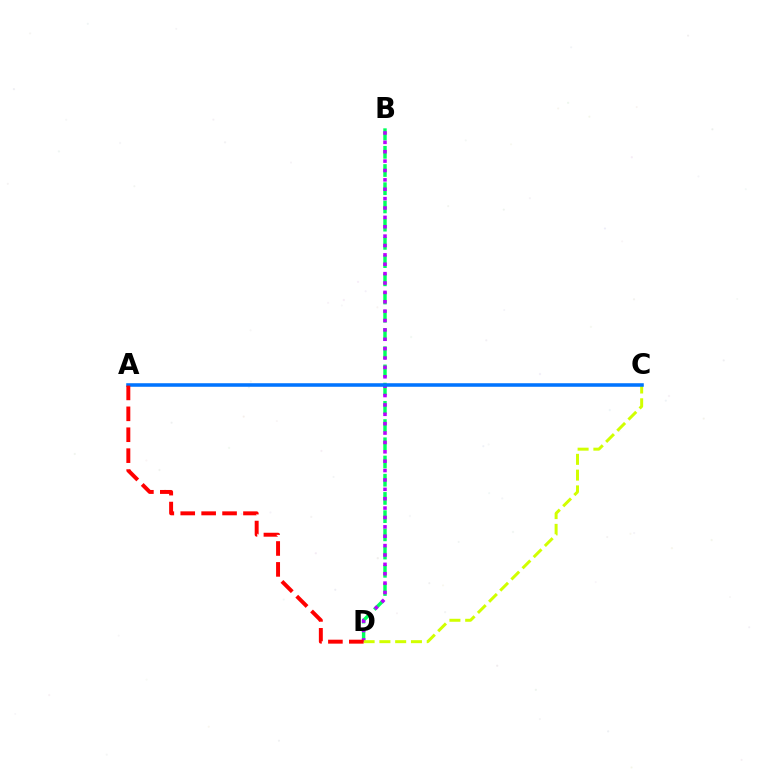{('B', 'D'): [{'color': '#00ff5c', 'line_style': 'dashed', 'thickness': 2.47}, {'color': '#b900ff', 'line_style': 'dotted', 'thickness': 2.55}], ('C', 'D'): [{'color': '#d1ff00', 'line_style': 'dashed', 'thickness': 2.14}], ('A', 'C'): [{'color': '#0074ff', 'line_style': 'solid', 'thickness': 2.56}], ('A', 'D'): [{'color': '#ff0000', 'line_style': 'dashed', 'thickness': 2.84}]}